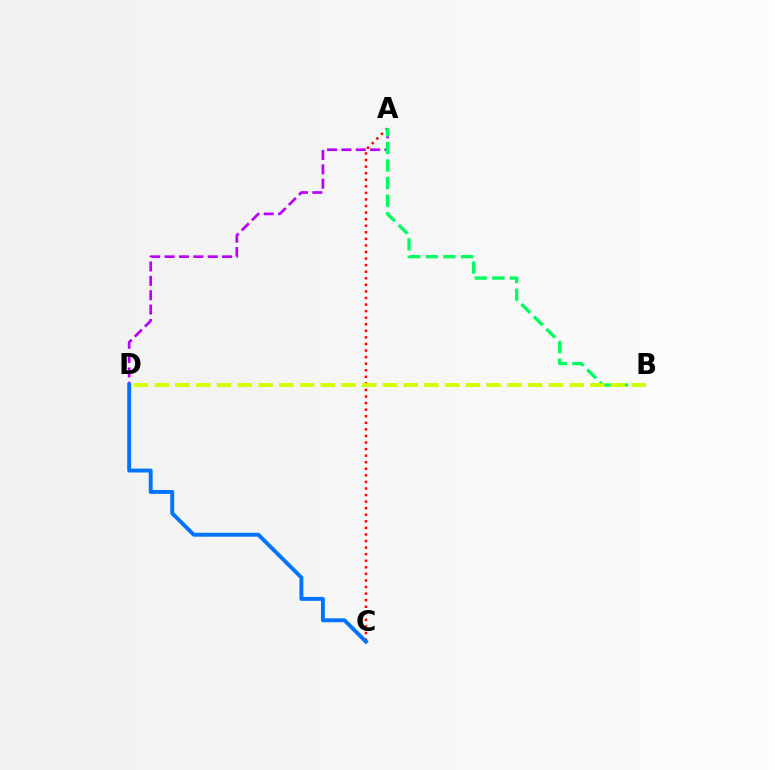{('A', 'C'): [{'color': '#ff0000', 'line_style': 'dotted', 'thickness': 1.78}], ('A', 'D'): [{'color': '#b900ff', 'line_style': 'dashed', 'thickness': 1.95}], ('C', 'D'): [{'color': '#0074ff', 'line_style': 'solid', 'thickness': 2.81}], ('A', 'B'): [{'color': '#00ff5c', 'line_style': 'dashed', 'thickness': 2.39}], ('B', 'D'): [{'color': '#d1ff00', 'line_style': 'dashed', 'thickness': 2.82}]}